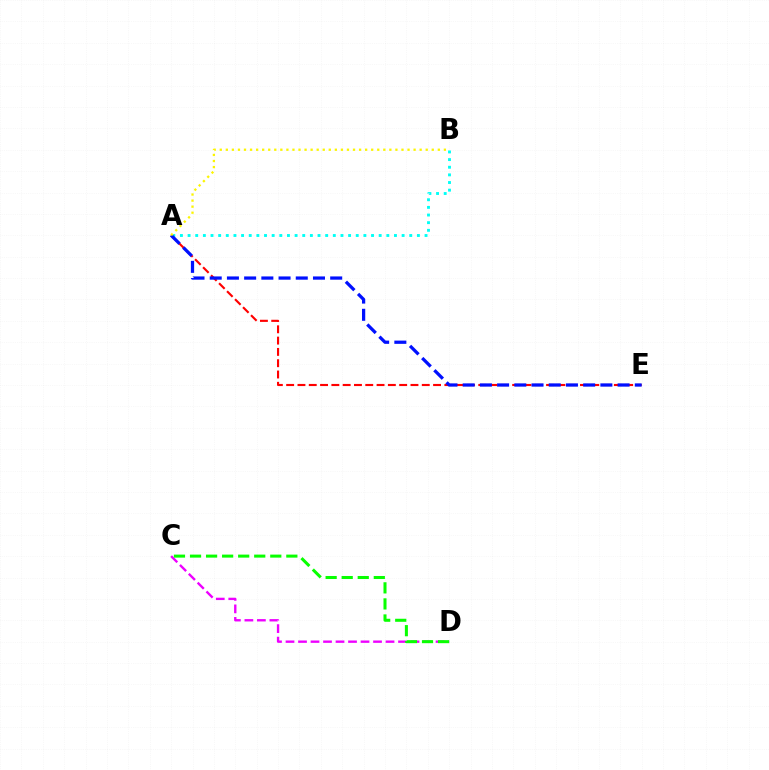{('A', 'B'): [{'color': '#00fff6', 'line_style': 'dotted', 'thickness': 2.08}, {'color': '#fcf500', 'line_style': 'dotted', 'thickness': 1.65}], ('A', 'E'): [{'color': '#ff0000', 'line_style': 'dashed', 'thickness': 1.54}, {'color': '#0010ff', 'line_style': 'dashed', 'thickness': 2.34}], ('C', 'D'): [{'color': '#ee00ff', 'line_style': 'dashed', 'thickness': 1.7}, {'color': '#08ff00', 'line_style': 'dashed', 'thickness': 2.18}]}